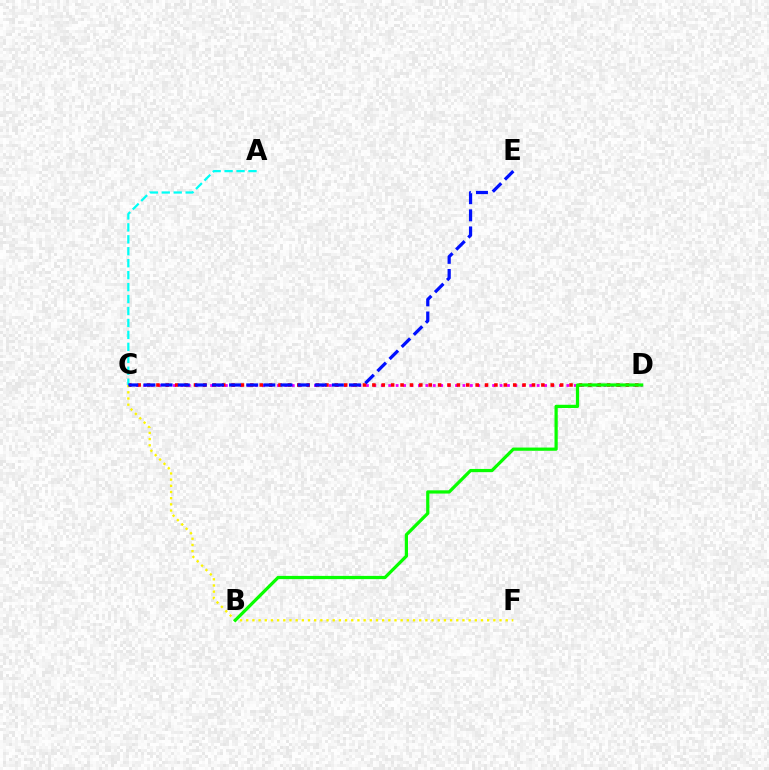{('C', 'D'): [{'color': '#ee00ff', 'line_style': 'dotted', 'thickness': 2.02}, {'color': '#ff0000', 'line_style': 'dotted', 'thickness': 2.55}], ('A', 'C'): [{'color': '#00fff6', 'line_style': 'dashed', 'thickness': 1.62}], ('C', 'F'): [{'color': '#fcf500', 'line_style': 'dotted', 'thickness': 1.68}], ('B', 'D'): [{'color': '#08ff00', 'line_style': 'solid', 'thickness': 2.32}], ('C', 'E'): [{'color': '#0010ff', 'line_style': 'dashed', 'thickness': 2.33}]}